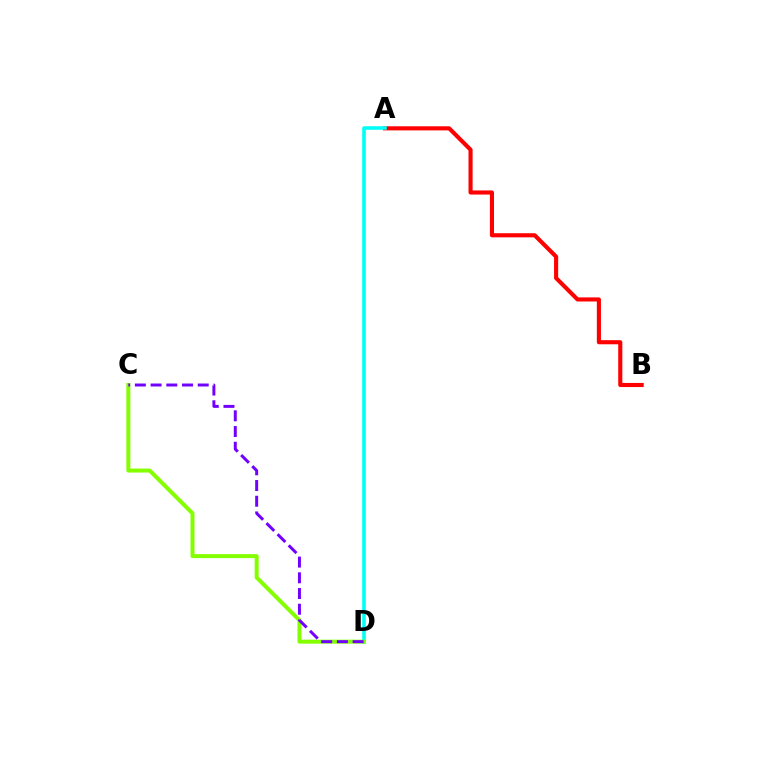{('A', 'B'): [{'color': '#ff0000', 'line_style': 'solid', 'thickness': 2.96}], ('A', 'D'): [{'color': '#00fff6', 'line_style': 'solid', 'thickness': 2.58}], ('C', 'D'): [{'color': '#84ff00', 'line_style': 'solid', 'thickness': 2.87}, {'color': '#7200ff', 'line_style': 'dashed', 'thickness': 2.13}]}